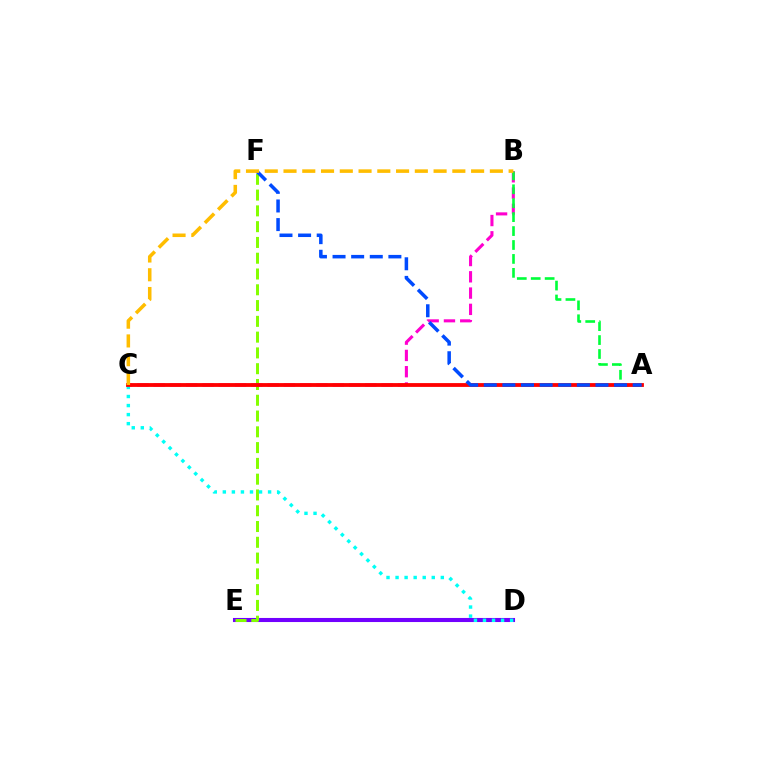{('D', 'E'): [{'color': '#7200ff', 'line_style': 'solid', 'thickness': 2.93}], ('E', 'F'): [{'color': '#84ff00', 'line_style': 'dashed', 'thickness': 2.14}], ('B', 'C'): [{'color': '#ff00cf', 'line_style': 'dashed', 'thickness': 2.21}, {'color': '#ffbd00', 'line_style': 'dashed', 'thickness': 2.55}], ('A', 'B'): [{'color': '#00ff39', 'line_style': 'dashed', 'thickness': 1.89}], ('C', 'D'): [{'color': '#00fff6', 'line_style': 'dotted', 'thickness': 2.46}], ('A', 'C'): [{'color': '#ff0000', 'line_style': 'solid', 'thickness': 2.74}], ('A', 'F'): [{'color': '#004bff', 'line_style': 'dashed', 'thickness': 2.53}]}